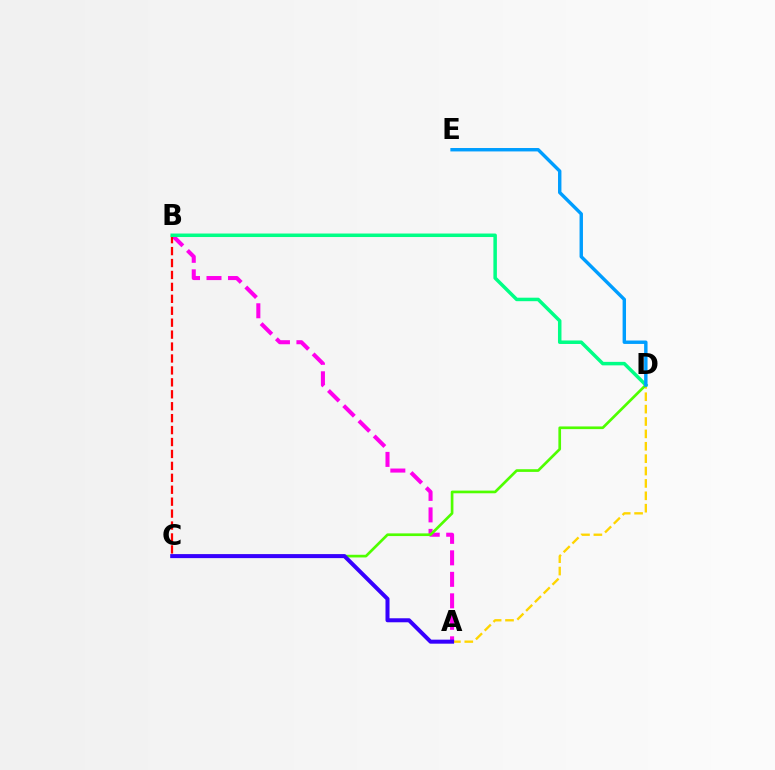{('A', 'D'): [{'color': '#ffd500', 'line_style': 'dashed', 'thickness': 1.68}], ('A', 'B'): [{'color': '#ff00ed', 'line_style': 'dashed', 'thickness': 2.92}], ('B', 'C'): [{'color': '#ff0000', 'line_style': 'dashed', 'thickness': 1.62}], ('B', 'D'): [{'color': '#00ff86', 'line_style': 'solid', 'thickness': 2.52}], ('C', 'D'): [{'color': '#4fff00', 'line_style': 'solid', 'thickness': 1.93}], ('D', 'E'): [{'color': '#009eff', 'line_style': 'solid', 'thickness': 2.46}], ('A', 'C'): [{'color': '#3700ff', 'line_style': 'solid', 'thickness': 2.89}]}